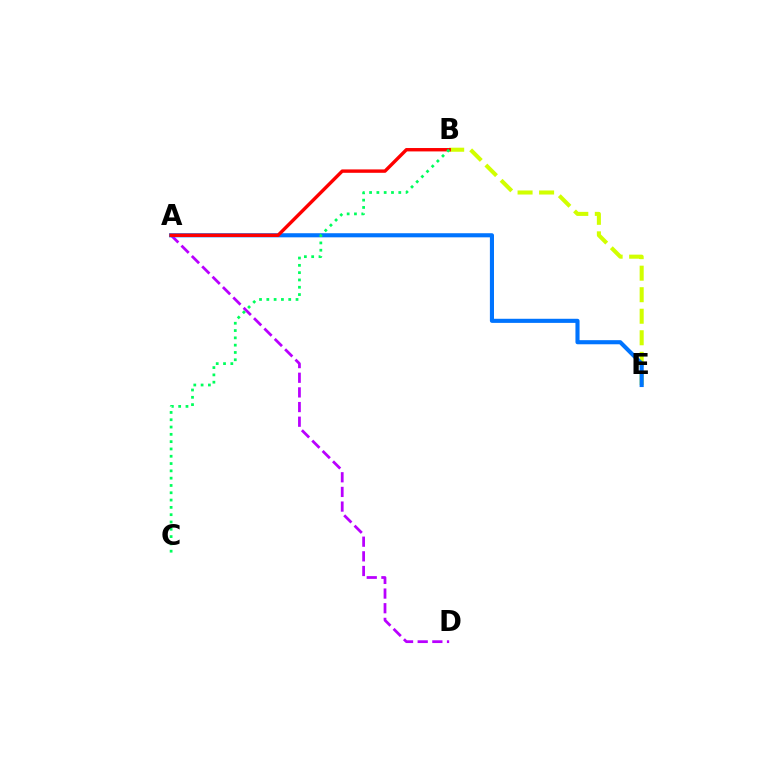{('A', 'D'): [{'color': '#b900ff', 'line_style': 'dashed', 'thickness': 1.99}], ('B', 'E'): [{'color': '#d1ff00', 'line_style': 'dashed', 'thickness': 2.92}], ('A', 'E'): [{'color': '#0074ff', 'line_style': 'solid', 'thickness': 2.96}], ('A', 'B'): [{'color': '#ff0000', 'line_style': 'solid', 'thickness': 2.44}], ('B', 'C'): [{'color': '#00ff5c', 'line_style': 'dotted', 'thickness': 1.98}]}